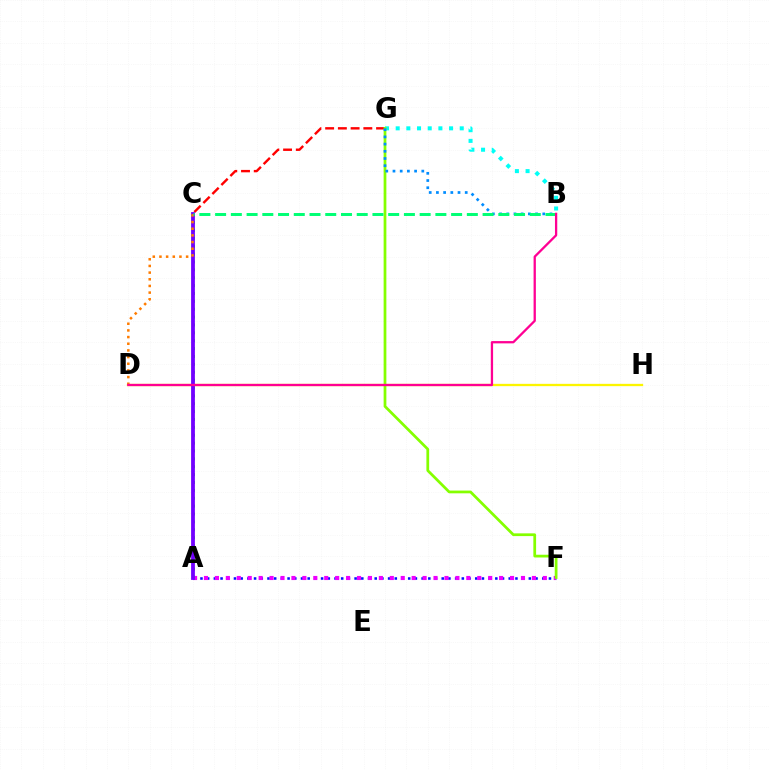{('C', 'G'): [{'color': '#ff0000', 'line_style': 'dashed', 'thickness': 1.73}], ('B', 'G'): [{'color': '#00fff6', 'line_style': 'dotted', 'thickness': 2.9}, {'color': '#008cff', 'line_style': 'dotted', 'thickness': 1.96}], ('A', 'F'): [{'color': '#0010ff', 'line_style': 'dotted', 'thickness': 1.82}, {'color': '#ee00ff', 'line_style': 'dotted', 'thickness': 2.97}], ('D', 'H'): [{'color': '#fcf500', 'line_style': 'solid', 'thickness': 1.66}], ('F', 'G'): [{'color': '#84ff00', 'line_style': 'solid', 'thickness': 1.97}], ('A', 'C'): [{'color': '#08ff00', 'line_style': 'dotted', 'thickness': 2.14}, {'color': '#7200ff', 'line_style': 'solid', 'thickness': 2.74}], ('C', 'D'): [{'color': '#ff7c00', 'line_style': 'dotted', 'thickness': 1.81}], ('B', 'C'): [{'color': '#00ff74', 'line_style': 'dashed', 'thickness': 2.14}], ('B', 'D'): [{'color': '#ff0094', 'line_style': 'solid', 'thickness': 1.65}]}